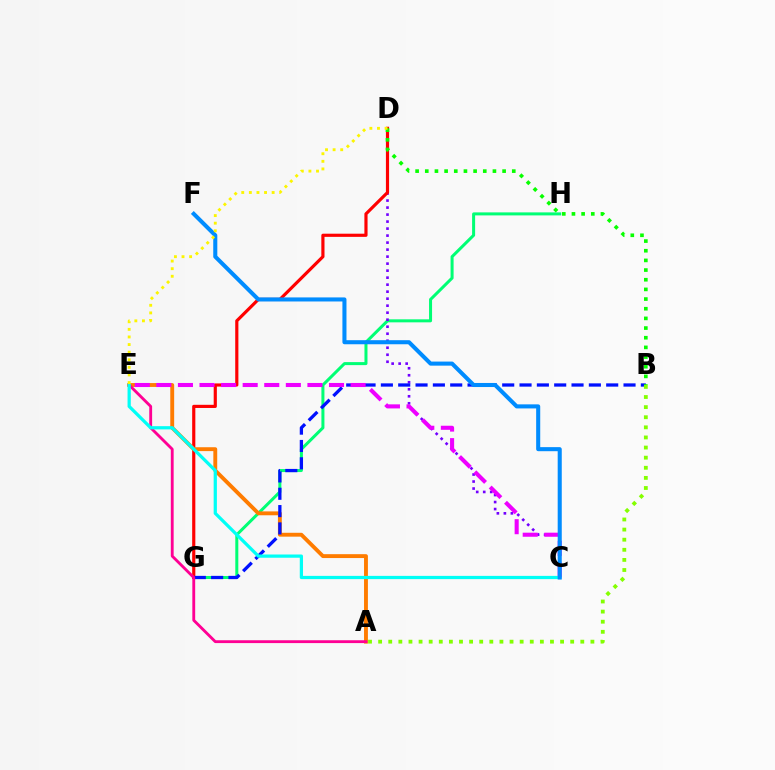{('G', 'H'): [{'color': '#00ff74', 'line_style': 'solid', 'thickness': 2.17}], ('C', 'D'): [{'color': '#7200ff', 'line_style': 'dotted', 'thickness': 1.9}], ('D', 'G'): [{'color': '#ff0000', 'line_style': 'solid', 'thickness': 2.28}], ('A', 'E'): [{'color': '#ff7c00', 'line_style': 'solid', 'thickness': 2.79}, {'color': '#ff0094', 'line_style': 'solid', 'thickness': 2.05}], ('B', 'G'): [{'color': '#0010ff', 'line_style': 'dashed', 'thickness': 2.35}], ('A', 'B'): [{'color': '#84ff00', 'line_style': 'dotted', 'thickness': 2.75}], ('C', 'E'): [{'color': '#ee00ff', 'line_style': 'dashed', 'thickness': 2.93}, {'color': '#00fff6', 'line_style': 'solid', 'thickness': 2.33}], ('C', 'F'): [{'color': '#008cff', 'line_style': 'solid', 'thickness': 2.93}], ('B', 'D'): [{'color': '#08ff00', 'line_style': 'dotted', 'thickness': 2.63}], ('D', 'E'): [{'color': '#fcf500', 'line_style': 'dotted', 'thickness': 2.06}]}